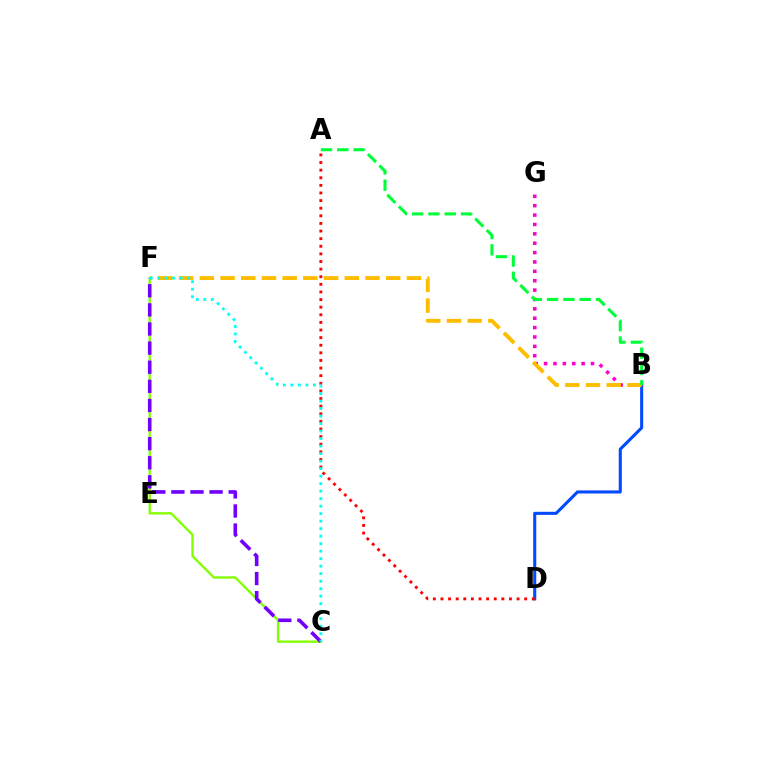{('B', 'D'): [{'color': '#004bff', 'line_style': 'solid', 'thickness': 2.22}], ('B', 'G'): [{'color': '#ff00cf', 'line_style': 'dotted', 'thickness': 2.55}], ('B', 'F'): [{'color': '#ffbd00', 'line_style': 'dashed', 'thickness': 2.81}], ('A', 'B'): [{'color': '#00ff39', 'line_style': 'dashed', 'thickness': 2.21}], ('A', 'D'): [{'color': '#ff0000', 'line_style': 'dotted', 'thickness': 2.07}], ('C', 'F'): [{'color': '#84ff00', 'line_style': 'solid', 'thickness': 1.69}, {'color': '#7200ff', 'line_style': 'dashed', 'thickness': 2.6}, {'color': '#00fff6', 'line_style': 'dotted', 'thickness': 2.04}]}